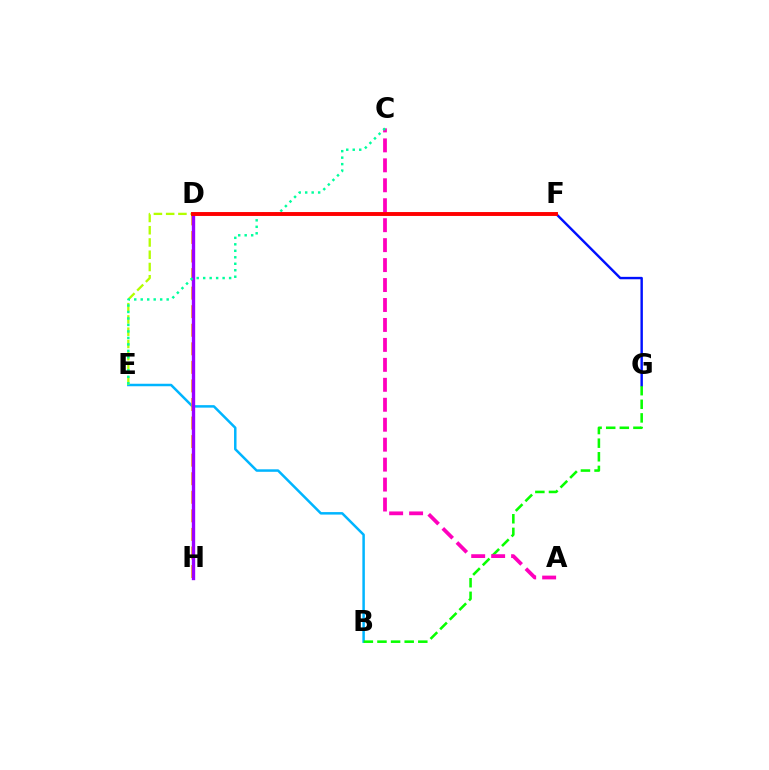{('B', 'E'): [{'color': '#00b5ff', 'line_style': 'solid', 'thickness': 1.8}], ('B', 'G'): [{'color': '#08ff00', 'line_style': 'dashed', 'thickness': 1.85}], ('D', 'E'): [{'color': '#b3ff00', 'line_style': 'dashed', 'thickness': 1.67}], ('D', 'H'): [{'color': '#ffa500', 'line_style': 'dashed', 'thickness': 2.52}, {'color': '#9b00ff', 'line_style': 'solid', 'thickness': 2.42}], ('A', 'C'): [{'color': '#ff00bd', 'line_style': 'dashed', 'thickness': 2.71}], ('F', 'G'): [{'color': '#0010ff', 'line_style': 'solid', 'thickness': 1.74}], ('C', 'E'): [{'color': '#00ff9d', 'line_style': 'dotted', 'thickness': 1.76}], ('D', 'F'): [{'color': '#ff0000', 'line_style': 'solid', 'thickness': 2.81}]}